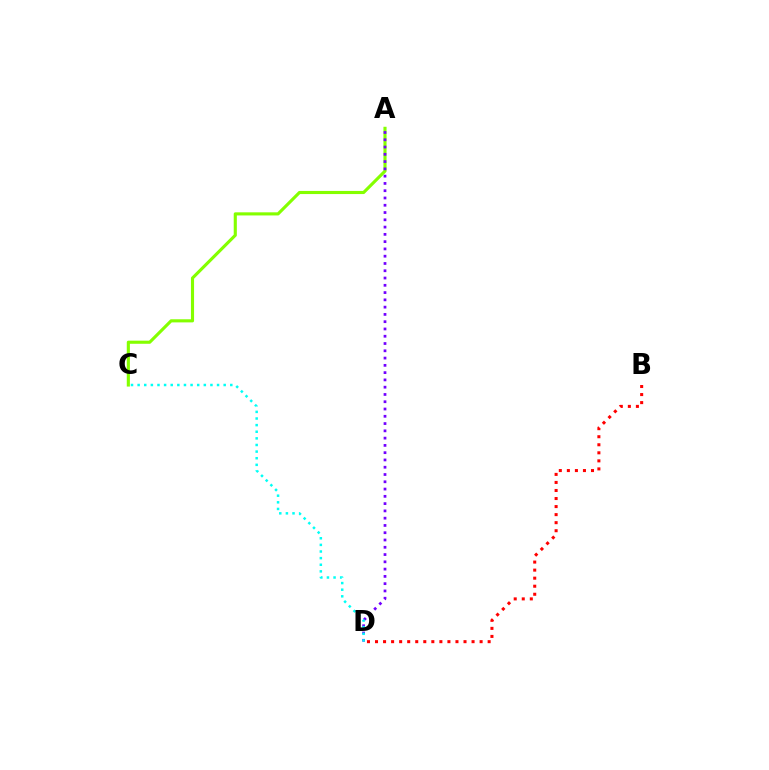{('A', 'C'): [{'color': '#84ff00', 'line_style': 'solid', 'thickness': 2.25}], ('A', 'D'): [{'color': '#7200ff', 'line_style': 'dotted', 'thickness': 1.98}], ('C', 'D'): [{'color': '#00fff6', 'line_style': 'dotted', 'thickness': 1.8}], ('B', 'D'): [{'color': '#ff0000', 'line_style': 'dotted', 'thickness': 2.19}]}